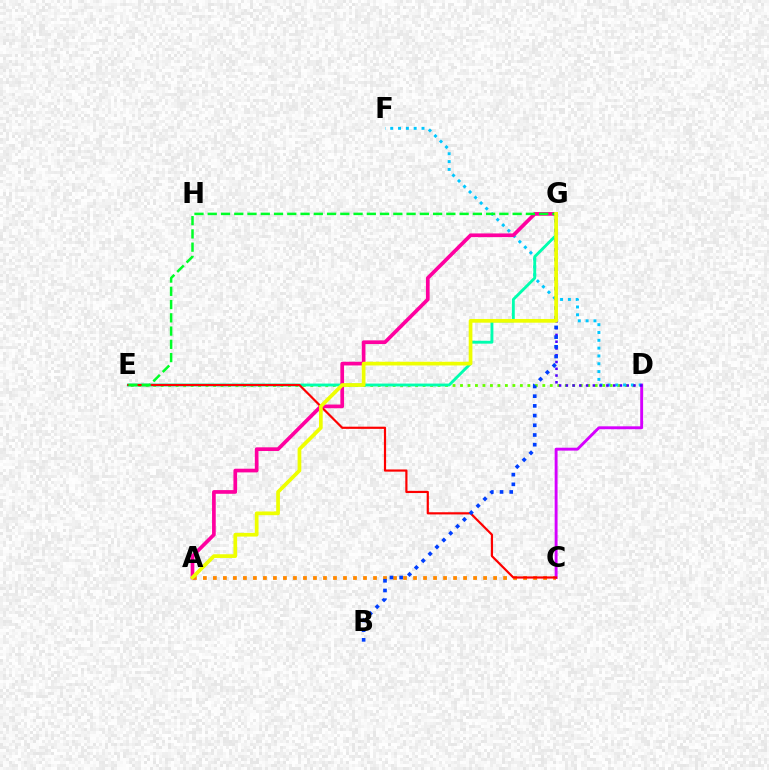{('A', 'C'): [{'color': '#ff8800', 'line_style': 'dotted', 'thickness': 2.72}], ('D', 'E'): [{'color': '#66ff00', 'line_style': 'dotted', 'thickness': 2.03}], ('C', 'D'): [{'color': '#d600ff', 'line_style': 'solid', 'thickness': 2.09}], ('D', 'F'): [{'color': '#00c7ff', 'line_style': 'dotted', 'thickness': 2.12}], ('E', 'G'): [{'color': '#00ffaf', 'line_style': 'solid', 'thickness': 2.07}, {'color': '#00ff27', 'line_style': 'dashed', 'thickness': 1.8}], ('D', 'G'): [{'color': '#4f00ff', 'line_style': 'dotted', 'thickness': 1.84}], ('C', 'E'): [{'color': '#ff0000', 'line_style': 'solid', 'thickness': 1.58}], ('B', 'G'): [{'color': '#003fff', 'line_style': 'dotted', 'thickness': 2.64}], ('A', 'G'): [{'color': '#ff00a0', 'line_style': 'solid', 'thickness': 2.66}, {'color': '#eeff00', 'line_style': 'solid', 'thickness': 2.67}]}